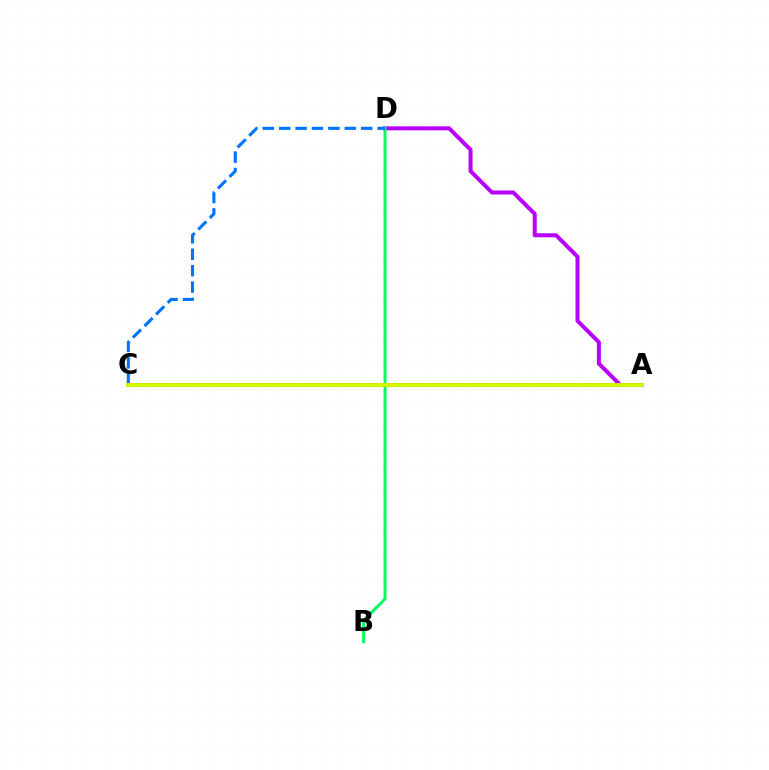{('A', 'D'): [{'color': '#b900ff', 'line_style': 'solid', 'thickness': 2.88}], ('B', 'D'): [{'color': '#00ff5c', 'line_style': 'solid', 'thickness': 2.14}], ('C', 'D'): [{'color': '#0074ff', 'line_style': 'dashed', 'thickness': 2.23}], ('A', 'C'): [{'color': '#ff0000', 'line_style': 'solid', 'thickness': 2.61}, {'color': '#d1ff00', 'line_style': 'solid', 'thickness': 2.72}]}